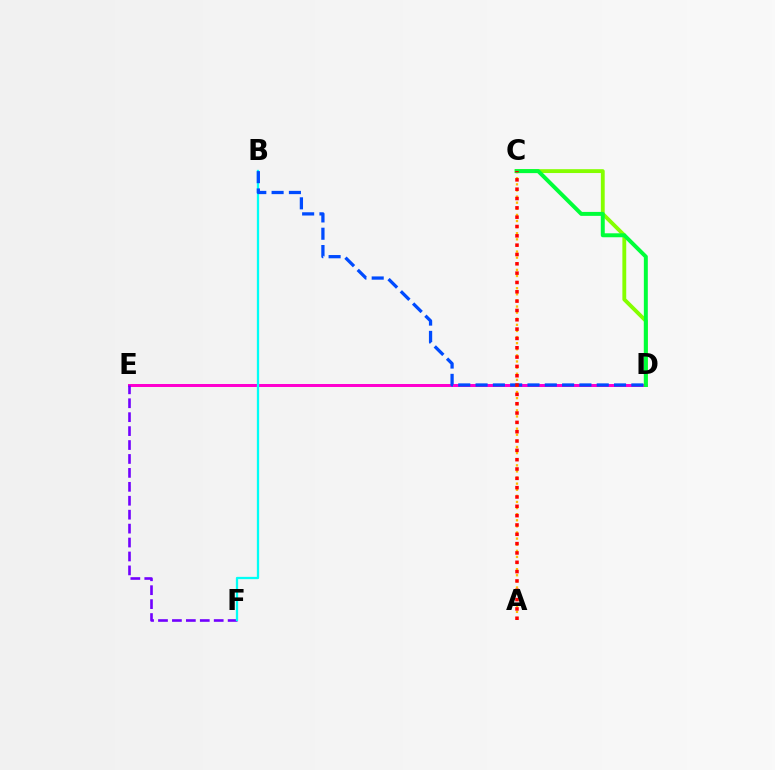{('D', 'E'): [{'color': '#ff00cf', 'line_style': 'solid', 'thickness': 2.16}], ('C', 'D'): [{'color': '#84ff00', 'line_style': 'solid', 'thickness': 2.77}, {'color': '#00ff39', 'line_style': 'solid', 'thickness': 2.85}], ('E', 'F'): [{'color': '#7200ff', 'line_style': 'dashed', 'thickness': 1.89}], ('B', 'F'): [{'color': '#00fff6', 'line_style': 'solid', 'thickness': 1.64}], ('B', 'D'): [{'color': '#004bff', 'line_style': 'dashed', 'thickness': 2.35}], ('A', 'C'): [{'color': '#ffbd00', 'line_style': 'dotted', 'thickness': 1.66}, {'color': '#ff0000', 'line_style': 'dotted', 'thickness': 2.53}]}